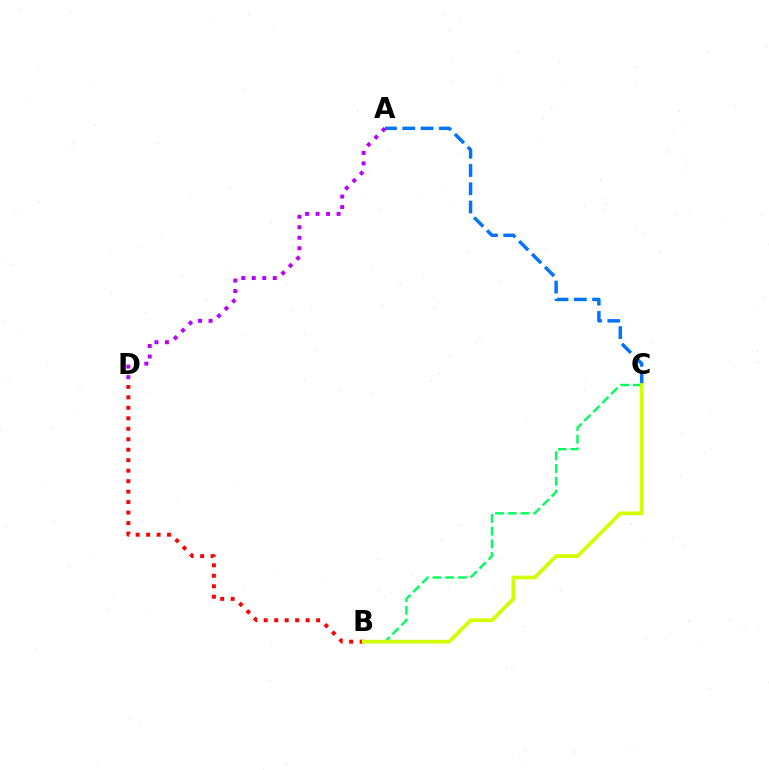{('B', 'D'): [{'color': '#ff0000', 'line_style': 'dotted', 'thickness': 2.85}], ('A', 'C'): [{'color': '#0074ff', 'line_style': 'dashed', 'thickness': 2.48}], ('B', 'C'): [{'color': '#00ff5c', 'line_style': 'dashed', 'thickness': 1.72}, {'color': '#d1ff00', 'line_style': 'solid', 'thickness': 2.67}], ('A', 'D'): [{'color': '#b900ff', 'line_style': 'dotted', 'thickness': 2.85}]}